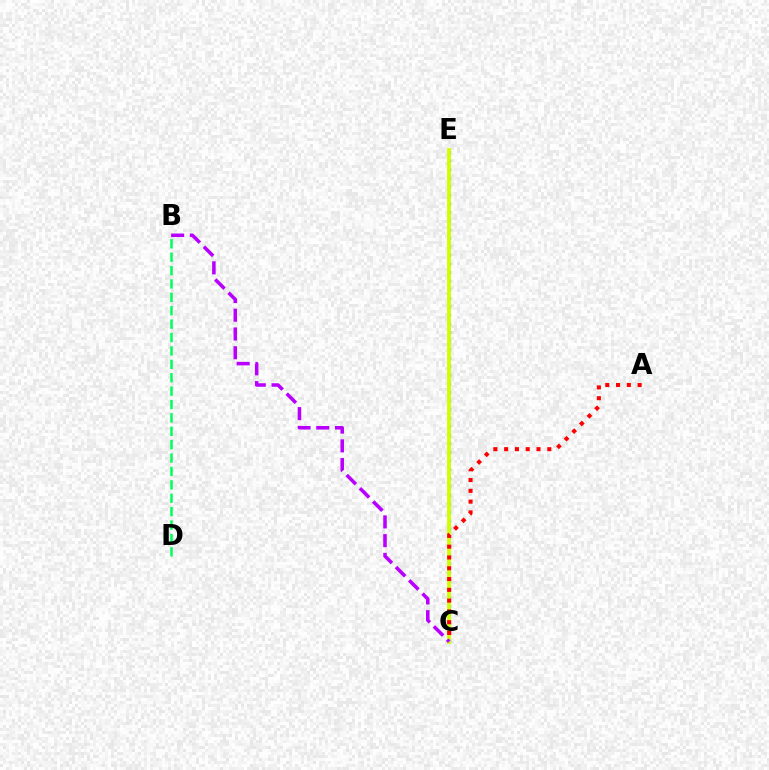{('C', 'E'): [{'color': '#0074ff', 'line_style': 'dotted', 'thickness': 2.33}, {'color': '#d1ff00', 'line_style': 'solid', 'thickness': 2.75}], ('B', 'D'): [{'color': '#00ff5c', 'line_style': 'dashed', 'thickness': 1.82}], ('B', 'C'): [{'color': '#b900ff', 'line_style': 'dashed', 'thickness': 2.55}], ('A', 'C'): [{'color': '#ff0000', 'line_style': 'dotted', 'thickness': 2.93}]}